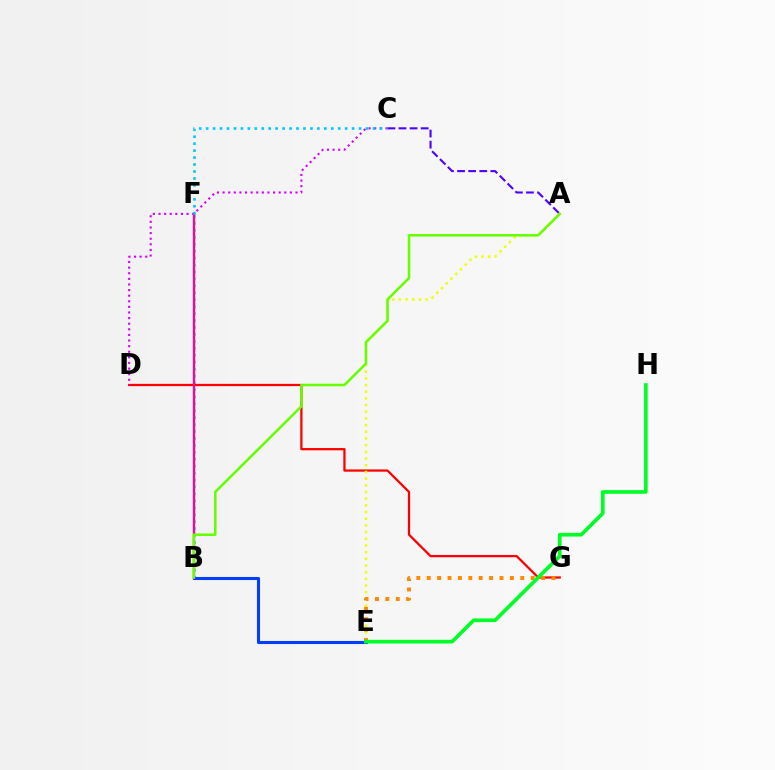{('A', 'C'): [{'color': '#4f00ff', 'line_style': 'dashed', 'thickness': 1.51}], ('B', 'F'): [{'color': '#00ffaf', 'line_style': 'dotted', 'thickness': 1.88}, {'color': '#ff00a0', 'line_style': 'solid', 'thickness': 1.7}], ('B', 'E'): [{'color': '#003fff', 'line_style': 'solid', 'thickness': 2.21}], ('D', 'G'): [{'color': '#ff0000', 'line_style': 'solid', 'thickness': 1.63}], ('C', 'D'): [{'color': '#d600ff', 'line_style': 'dotted', 'thickness': 1.52}], ('A', 'E'): [{'color': '#eeff00', 'line_style': 'dotted', 'thickness': 1.82}], ('A', 'B'): [{'color': '#66ff00', 'line_style': 'solid', 'thickness': 1.83}], ('E', 'G'): [{'color': '#ff8800', 'line_style': 'dotted', 'thickness': 2.82}], ('C', 'F'): [{'color': '#00c7ff', 'line_style': 'dotted', 'thickness': 1.89}], ('E', 'H'): [{'color': '#00ff27', 'line_style': 'solid', 'thickness': 2.64}]}